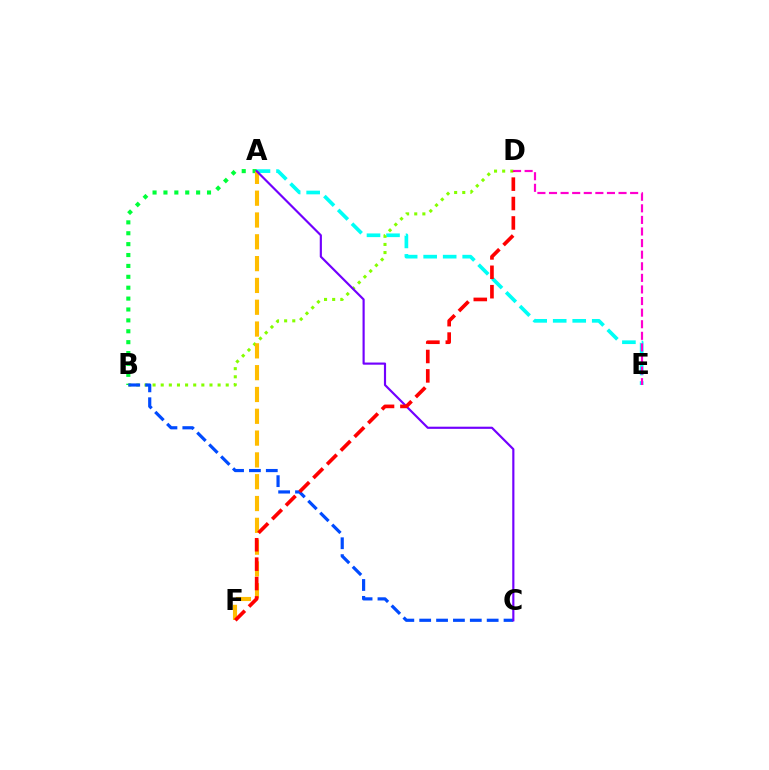{('A', 'E'): [{'color': '#00fff6', 'line_style': 'dashed', 'thickness': 2.65}], ('B', 'D'): [{'color': '#84ff00', 'line_style': 'dotted', 'thickness': 2.21}], ('A', 'B'): [{'color': '#00ff39', 'line_style': 'dotted', 'thickness': 2.96}], ('D', 'E'): [{'color': '#ff00cf', 'line_style': 'dashed', 'thickness': 1.57}], ('B', 'C'): [{'color': '#004bff', 'line_style': 'dashed', 'thickness': 2.29}], ('A', 'F'): [{'color': '#ffbd00', 'line_style': 'dashed', 'thickness': 2.96}], ('A', 'C'): [{'color': '#7200ff', 'line_style': 'solid', 'thickness': 1.56}], ('D', 'F'): [{'color': '#ff0000', 'line_style': 'dashed', 'thickness': 2.64}]}